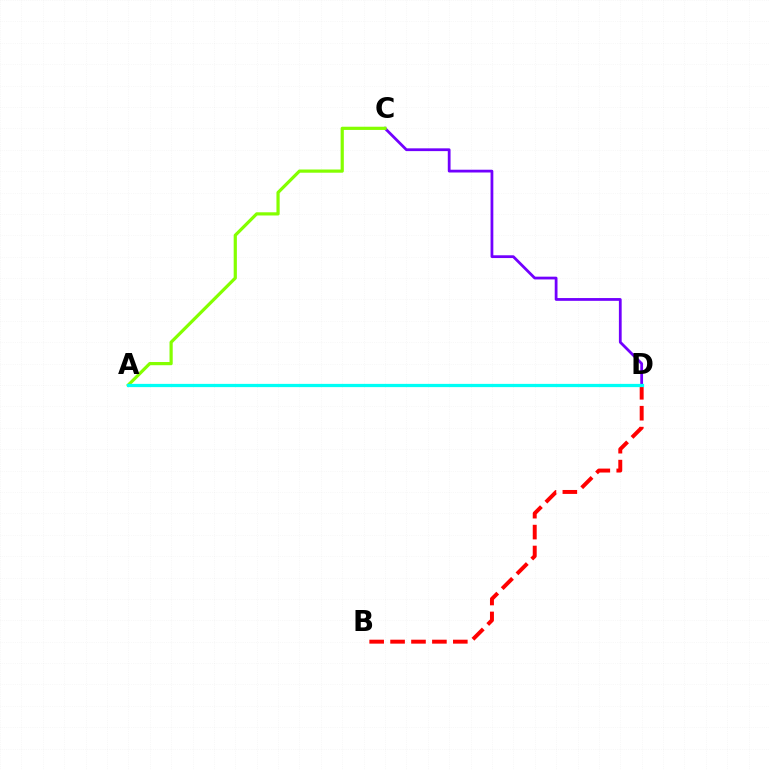{('C', 'D'): [{'color': '#7200ff', 'line_style': 'solid', 'thickness': 2.0}], ('A', 'C'): [{'color': '#84ff00', 'line_style': 'solid', 'thickness': 2.31}], ('B', 'D'): [{'color': '#ff0000', 'line_style': 'dashed', 'thickness': 2.84}], ('A', 'D'): [{'color': '#00fff6', 'line_style': 'solid', 'thickness': 2.33}]}